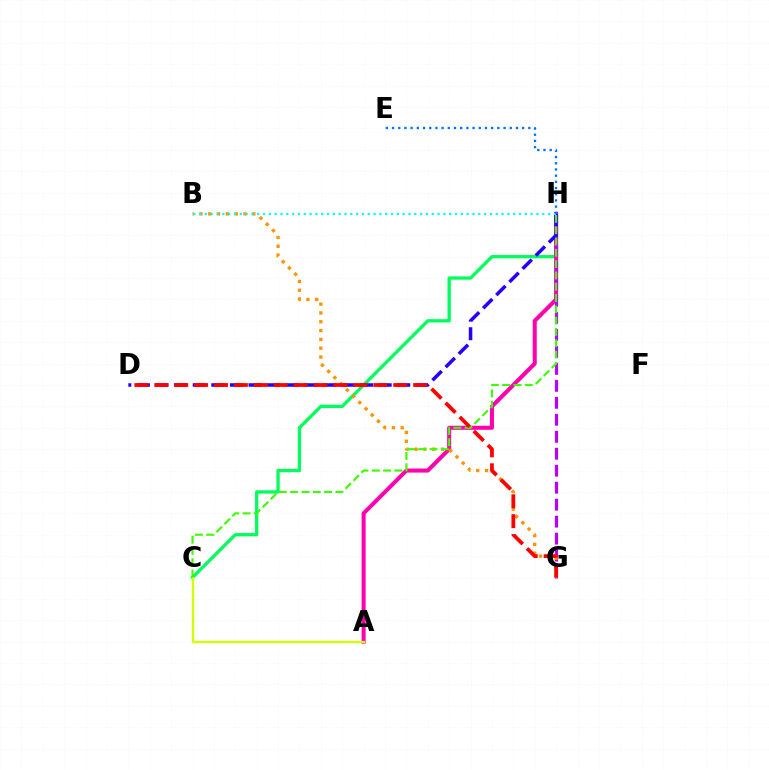{('C', 'H'): [{'color': '#00ff5c', 'line_style': 'solid', 'thickness': 2.37}, {'color': '#3dff00', 'line_style': 'dashed', 'thickness': 1.54}], ('A', 'H'): [{'color': '#ff00ac', 'line_style': 'solid', 'thickness': 2.9}], ('G', 'H'): [{'color': '#b900ff', 'line_style': 'dashed', 'thickness': 2.31}], ('D', 'H'): [{'color': '#2500ff', 'line_style': 'dashed', 'thickness': 2.53}], ('B', 'G'): [{'color': '#ff9400', 'line_style': 'dotted', 'thickness': 2.39}], ('A', 'C'): [{'color': '#d1ff00', 'line_style': 'solid', 'thickness': 1.68}], ('B', 'H'): [{'color': '#00fff6', 'line_style': 'dotted', 'thickness': 1.58}], ('E', 'H'): [{'color': '#0074ff', 'line_style': 'dotted', 'thickness': 1.68}], ('D', 'G'): [{'color': '#ff0000', 'line_style': 'dashed', 'thickness': 2.71}]}